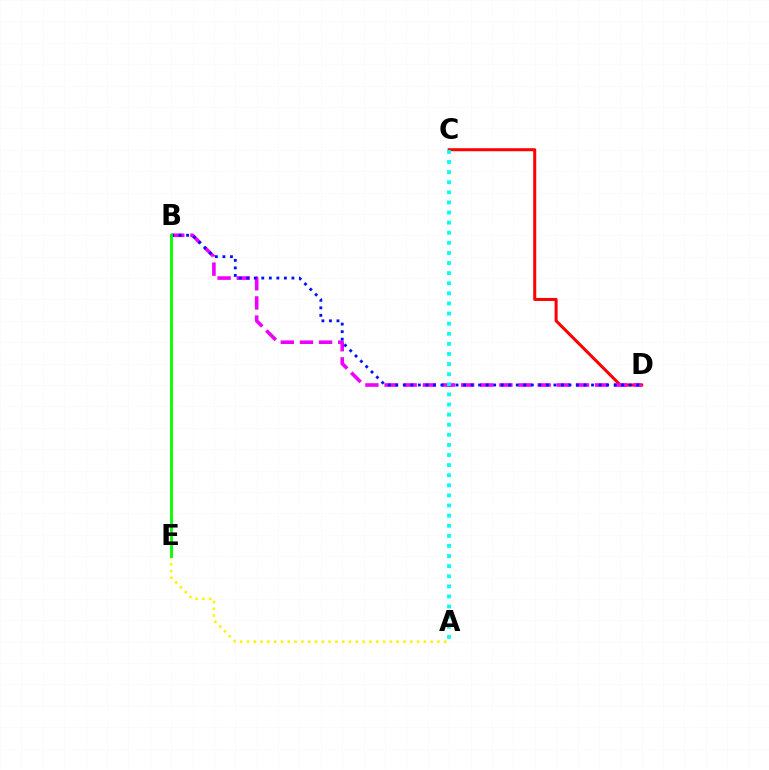{('C', 'D'): [{'color': '#ff0000', 'line_style': 'solid', 'thickness': 2.17}], ('A', 'E'): [{'color': '#fcf500', 'line_style': 'dotted', 'thickness': 1.85}], ('B', 'D'): [{'color': '#ee00ff', 'line_style': 'dashed', 'thickness': 2.6}, {'color': '#0010ff', 'line_style': 'dotted', 'thickness': 2.05}], ('A', 'C'): [{'color': '#00fff6', 'line_style': 'dotted', 'thickness': 2.75}], ('B', 'E'): [{'color': '#08ff00', 'line_style': 'solid', 'thickness': 2.06}]}